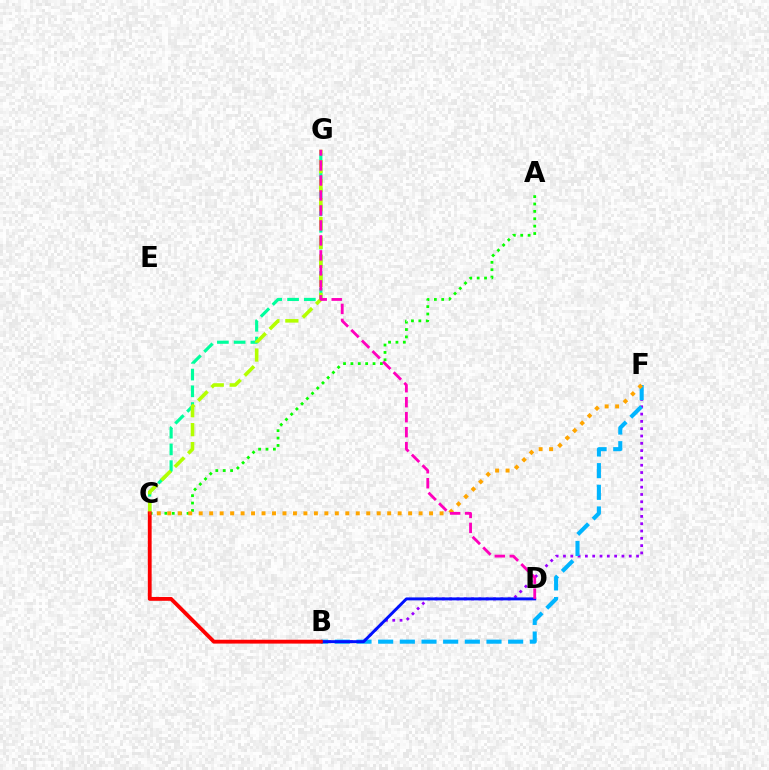{('A', 'C'): [{'color': '#08ff00', 'line_style': 'dotted', 'thickness': 2.01}], ('C', 'G'): [{'color': '#00ff9d', 'line_style': 'dashed', 'thickness': 2.27}, {'color': '#b3ff00', 'line_style': 'dashed', 'thickness': 2.58}], ('B', 'F'): [{'color': '#9b00ff', 'line_style': 'dotted', 'thickness': 1.99}, {'color': '#00b5ff', 'line_style': 'dashed', 'thickness': 2.94}], ('B', 'D'): [{'color': '#0010ff', 'line_style': 'solid', 'thickness': 2.12}], ('B', 'C'): [{'color': '#ff0000', 'line_style': 'solid', 'thickness': 2.76}], ('C', 'F'): [{'color': '#ffa500', 'line_style': 'dotted', 'thickness': 2.85}], ('D', 'G'): [{'color': '#ff00bd', 'line_style': 'dashed', 'thickness': 2.04}]}